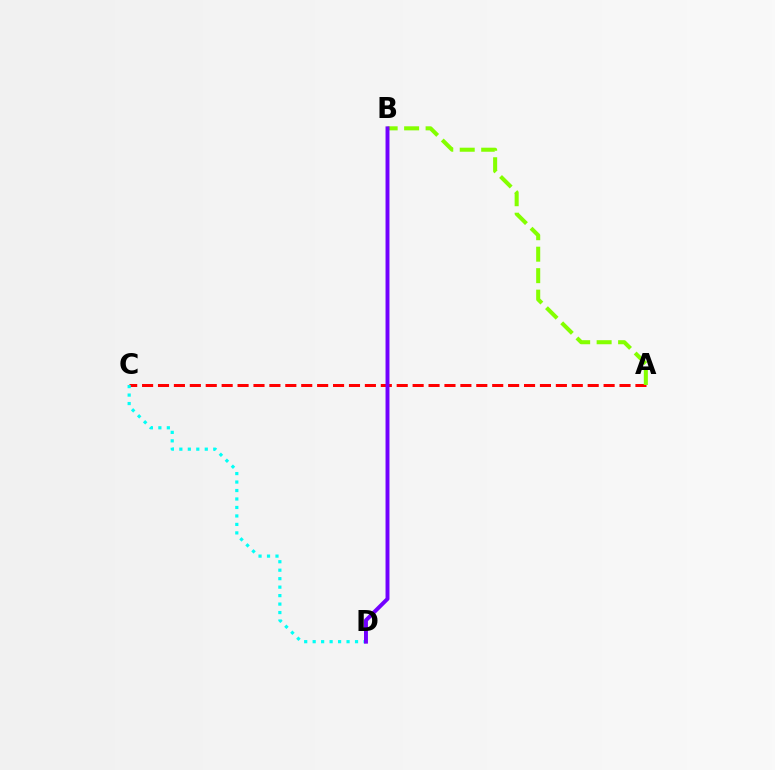{('A', 'C'): [{'color': '#ff0000', 'line_style': 'dashed', 'thickness': 2.16}], ('C', 'D'): [{'color': '#00fff6', 'line_style': 'dotted', 'thickness': 2.3}], ('A', 'B'): [{'color': '#84ff00', 'line_style': 'dashed', 'thickness': 2.92}], ('B', 'D'): [{'color': '#7200ff', 'line_style': 'solid', 'thickness': 2.83}]}